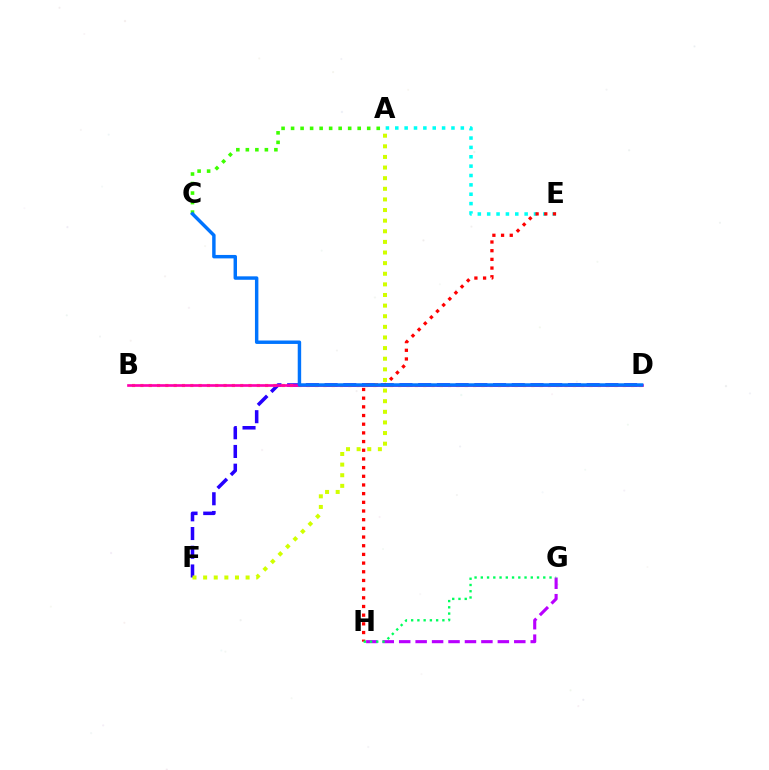{('D', 'F'): [{'color': '#2500ff', 'line_style': 'dashed', 'thickness': 2.54}], ('A', 'E'): [{'color': '#00fff6', 'line_style': 'dotted', 'thickness': 2.54}], ('B', 'D'): [{'color': '#ff9400', 'line_style': 'dotted', 'thickness': 2.26}, {'color': '#ff00ac', 'line_style': 'solid', 'thickness': 1.92}], ('E', 'H'): [{'color': '#ff0000', 'line_style': 'dotted', 'thickness': 2.36}], ('A', 'C'): [{'color': '#3dff00', 'line_style': 'dotted', 'thickness': 2.59}], ('A', 'F'): [{'color': '#d1ff00', 'line_style': 'dotted', 'thickness': 2.89}], ('C', 'D'): [{'color': '#0074ff', 'line_style': 'solid', 'thickness': 2.48}], ('G', 'H'): [{'color': '#b900ff', 'line_style': 'dashed', 'thickness': 2.23}, {'color': '#00ff5c', 'line_style': 'dotted', 'thickness': 1.7}]}